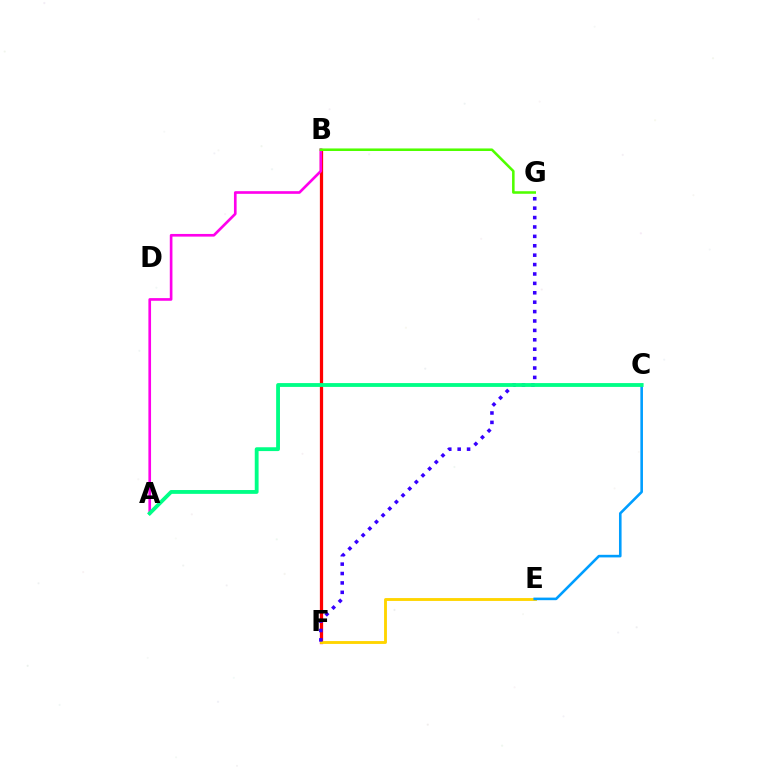{('B', 'F'): [{'color': '#ff0000', 'line_style': 'solid', 'thickness': 2.34}], ('E', 'F'): [{'color': '#ffd500', 'line_style': 'solid', 'thickness': 2.07}], ('C', 'E'): [{'color': '#009eff', 'line_style': 'solid', 'thickness': 1.87}], ('A', 'B'): [{'color': '#ff00ed', 'line_style': 'solid', 'thickness': 1.92}], ('F', 'G'): [{'color': '#3700ff', 'line_style': 'dotted', 'thickness': 2.55}], ('B', 'G'): [{'color': '#4fff00', 'line_style': 'solid', 'thickness': 1.84}], ('A', 'C'): [{'color': '#00ff86', 'line_style': 'solid', 'thickness': 2.76}]}